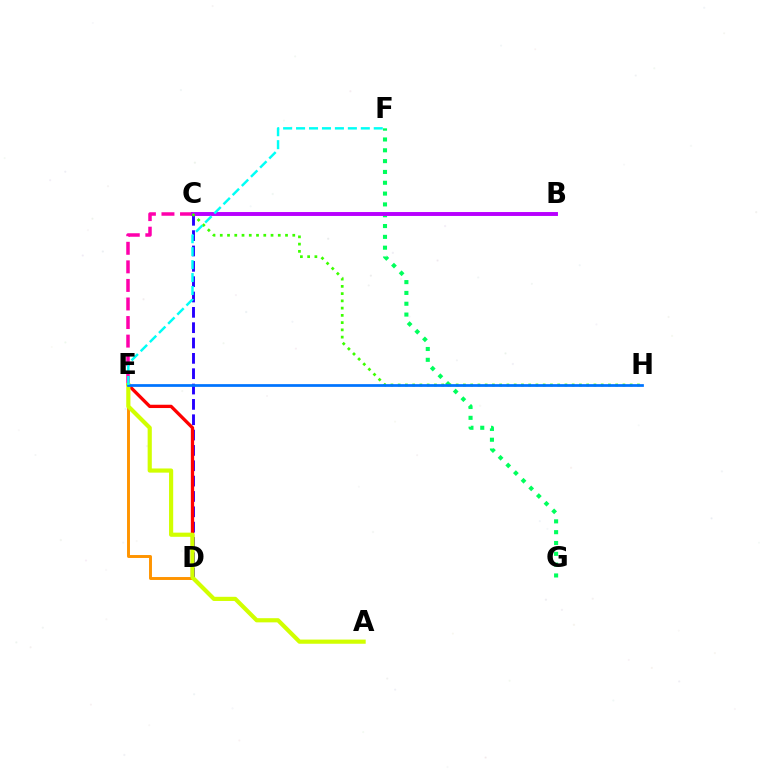{('C', 'E'): [{'color': '#ff00ac', 'line_style': 'dashed', 'thickness': 2.52}], ('C', 'D'): [{'color': '#2500ff', 'line_style': 'dashed', 'thickness': 2.08}], ('F', 'G'): [{'color': '#00ff5c', 'line_style': 'dotted', 'thickness': 2.94}], ('D', 'E'): [{'color': '#ff9400', 'line_style': 'solid', 'thickness': 2.11}, {'color': '#ff0000', 'line_style': 'solid', 'thickness': 2.38}], ('A', 'E'): [{'color': '#d1ff00', 'line_style': 'solid', 'thickness': 3.0}], ('B', 'C'): [{'color': '#b900ff', 'line_style': 'solid', 'thickness': 2.82}], ('C', 'H'): [{'color': '#3dff00', 'line_style': 'dotted', 'thickness': 1.97}], ('E', 'H'): [{'color': '#0074ff', 'line_style': 'solid', 'thickness': 1.97}], ('E', 'F'): [{'color': '#00fff6', 'line_style': 'dashed', 'thickness': 1.76}]}